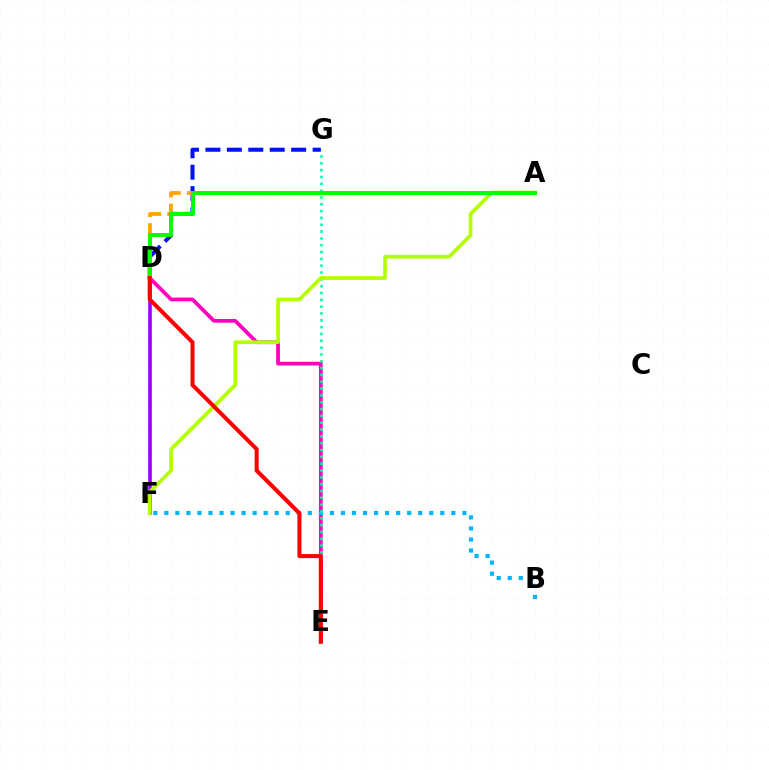{('D', 'E'): [{'color': '#ff00bd', 'line_style': 'solid', 'thickness': 2.69}, {'color': '#ff0000', 'line_style': 'solid', 'thickness': 2.91}], ('B', 'F'): [{'color': '#00b5ff', 'line_style': 'dotted', 'thickness': 3.0}], ('E', 'G'): [{'color': '#00ff9d', 'line_style': 'dotted', 'thickness': 1.85}], ('D', 'G'): [{'color': '#0010ff', 'line_style': 'dashed', 'thickness': 2.91}], ('D', 'F'): [{'color': '#9b00ff', 'line_style': 'solid', 'thickness': 2.62}], ('A', 'F'): [{'color': '#b3ff00', 'line_style': 'solid', 'thickness': 2.66}], ('A', 'D'): [{'color': '#ffa500', 'line_style': 'dashed', 'thickness': 2.76}, {'color': '#08ff00', 'line_style': 'solid', 'thickness': 2.85}]}